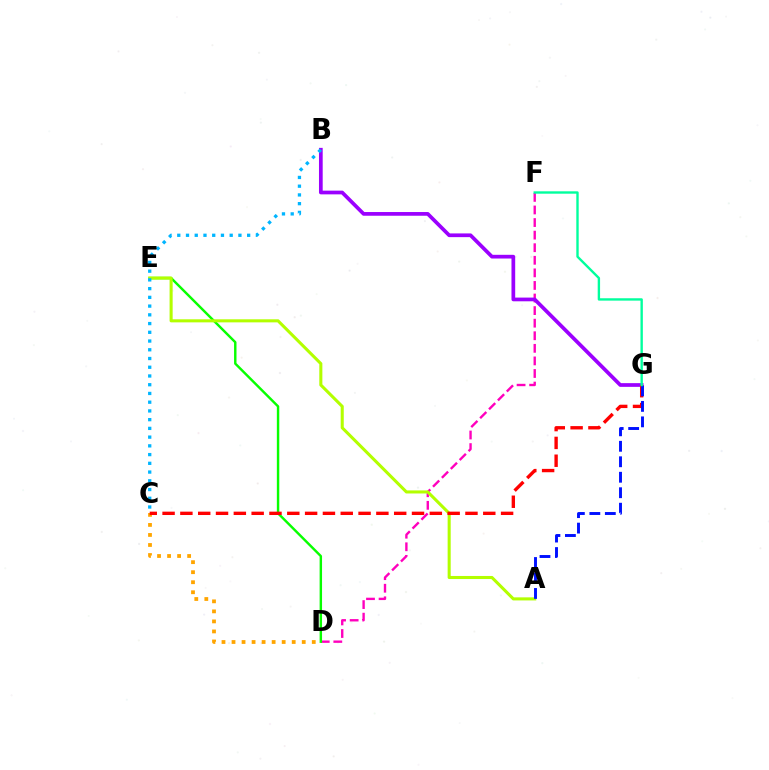{('D', 'F'): [{'color': '#ff00bd', 'line_style': 'dashed', 'thickness': 1.71}], ('B', 'G'): [{'color': '#9b00ff', 'line_style': 'solid', 'thickness': 2.68}], ('D', 'E'): [{'color': '#08ff00', 'line_style': 'solid', 'thickness': 1.75}], ('C', 'D'): [{'color': '#ffa500', 'line_style': 'dotted', 'thickness': 2.73}], ('A', 'E'): [{'color': '#b3ff00', 'line_style': 'solid', 'thickness': 2.21}], ('C', 'G'): [{'color': '#ff0000', 'line_style': 'dashed', 'thickness': 2.42}], ('B', 'C'): [{'color': '#00b5ff', 'line_style': 'dotted', 'thickness': 2.37}], ('A', 'G'): [{'color': '#0010ff', 'line_style': 'dashed', 'thickness': 2.1}], ('F', 'G'): [{'color': '#00ff9d', 'line_style': 'solid', 'thickness': 1.71}]}